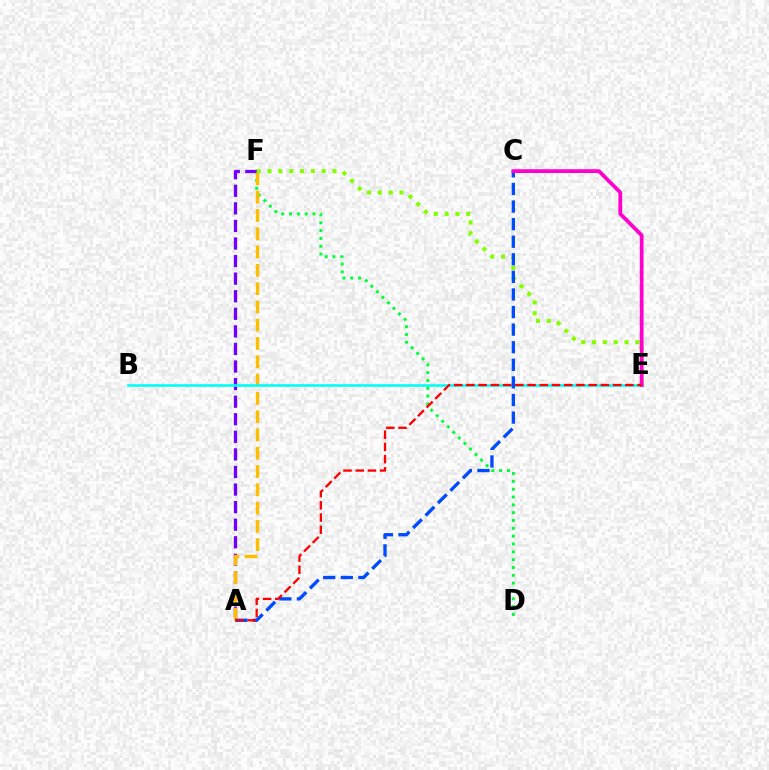{('D', 'F'): [{'color': '#00ff39', 'line_style': 'dotted', 'thickness': 2.13}], ('A', 'F'): [{'color': '#7200ff', 'line_style': 'dashed', 'thickness': 2.39}, {'color': '#ffbd00', 'line_style': 'dashed', 'thickness': 2.48}], ('E', 'F'): [{'color': '#84ff00', 'line_style': 'dotted', 'thickness': 2.94}], ('B', 'E'): [{'color': '#00fff6', 'line_style': 'solid', 'thickness': 1.9}], ('A', 'C'): [{'color': '#004bff', 'line_style': 'dashed', 'thickness': 2.39}], ('C', 'E'): [{'color': '#ff00cf', 'line_style': 'solid', 'thickness': 2.71}], ('A', 'E'): [{'color': '#ff0000', 'line_style': 'dashed', 'thickness': 1.66}]}